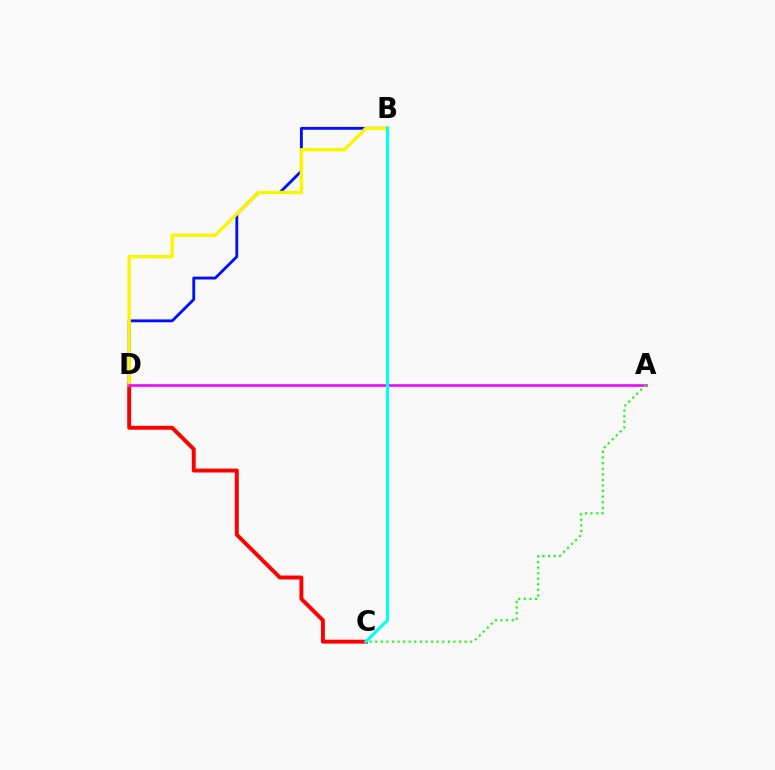{('B', 'D'): [{'color': '#0010ff', 'line_style': 'solid', 'thickness': 2.06}, {'color': '#fcf500', 'line_style': 'solid', 'thickness': 2.43}], ('C', 'D'): [{'color': '#ff0000', 'line_style': 'solid', 'thickness': 2.82}], ('A', 'D'): [{'color': '#ee00ff', 'line_style': 'solid', 'thickness': 1.84}], ('B', 'C'): [{'color': '#00fff6', 'line_style': 'solid', 'thickness': 2.26}], ('A', 'C'): [{'color': '#08ff00', 'line_style': 'dotted', 'thickness': 1.52}]}